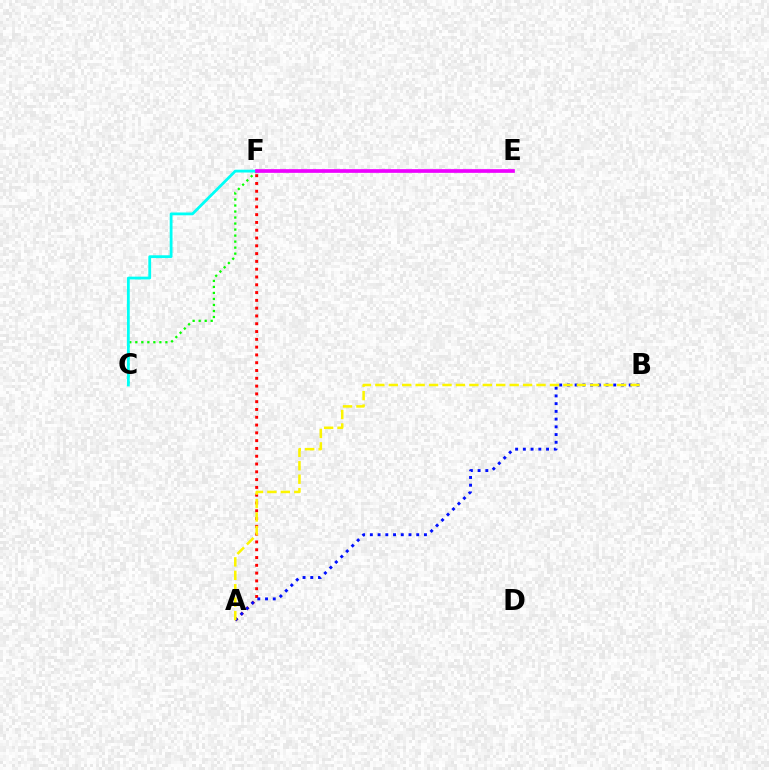{('A', 'F'): [{'color': '#ff0000', 'line_style': 'dotted', 'thickness': 2.12}], ('A', 'B'): [{'color': '#0010ff', 'line_style': 'dotted', 'thickness': 2.1}, {'color': '#fcf500', 'line_style': 'dashed', 'thickness': 1.82}], ('C', 'F'): [{'color': '#08ff00', 'line_style': 'dotted', 'thickness': 1.63}, {'color': '#00fff6', 'line_style': 'solid', 'thickness': 2.02}], ('E', 'F'): [{'color': '#ee00ff', 'line_style': 'solid', 'thickness': 2.65}]}